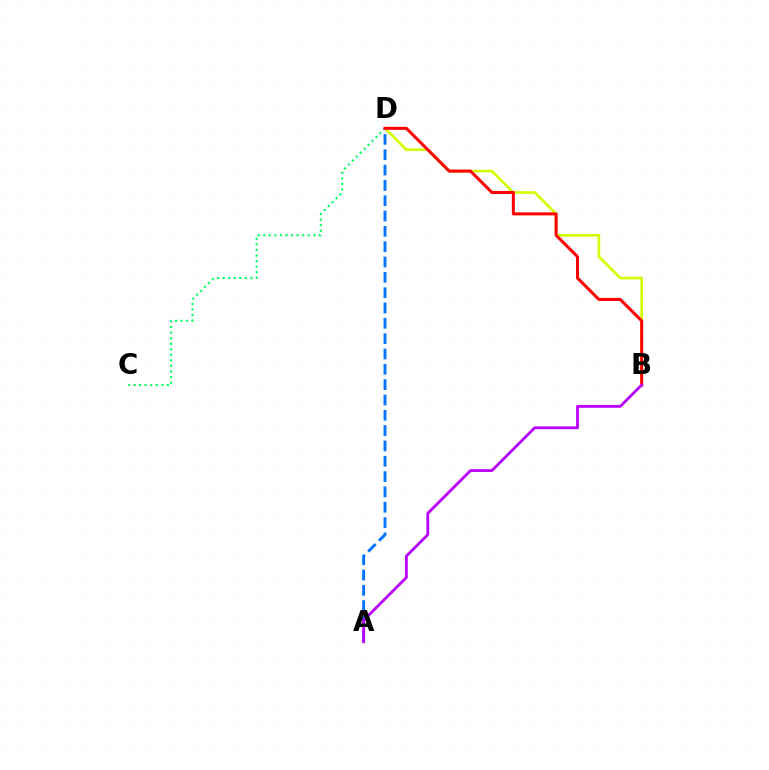{('C', 'D'): [{'color': '#00ff5c', 'line_style': 'dotted', 'thickness': 1.51}], ('B', 'D'): [{'color': '#d1ff00', 'line_style': 'solid', 'thickness': 1.91}, {'color': '#ff0000', 'line_style': 'solid', 'thickness': 2.18}], ('A', 'D'): [{'color': '#0074ff', 'line_style': 'dashed', 'thickness': 2.08}], ('A', 'B'): [{'color': '#b900ff', 'line_style': 'solid', 'thickness': 2.02}]}